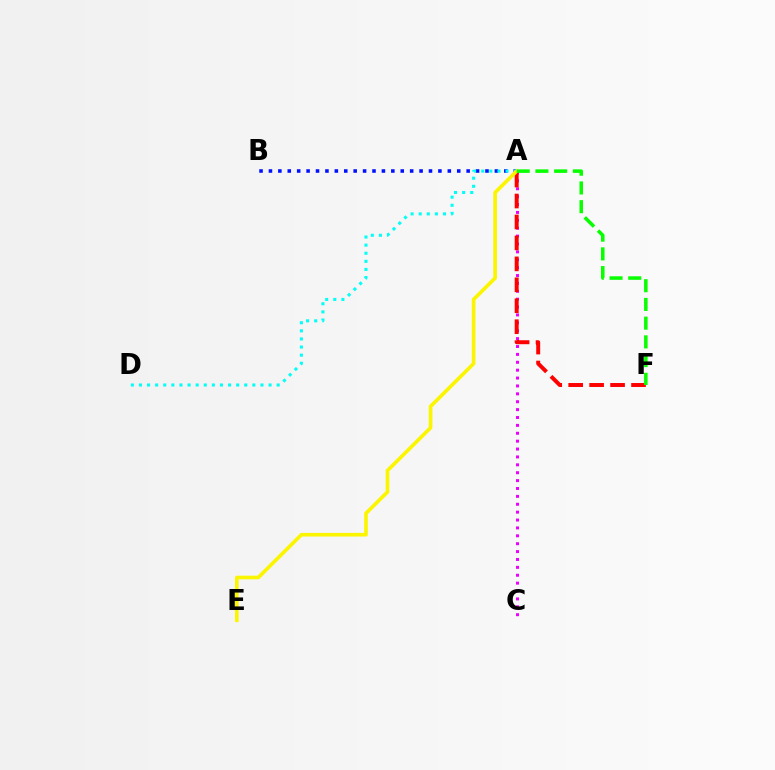{('A', 'C'): [{'color': '#ee00ff', 'line_style': 'dotted', 'thickness': 2.14}], ('A', 'F'): [{'color': '#ff0000', 'line_style': 'dashed', 'thickness': 2.85}, {'color': '#08ff00', 'line_style': 'dashed', 'thickness': 2.54}], ('A', 'B'): [{'color': '#0010ff', 'line_style': 'dotted', 'thickness': 2.56}], ('A', 'D'): [{'color': '#00fff6', 'line_style': 'dotted', 'thickness': 2.2}], ('A', 'E'): [{'color': '#fcf500', 'line_style': 'solid', 'thickness': 2.62}]}